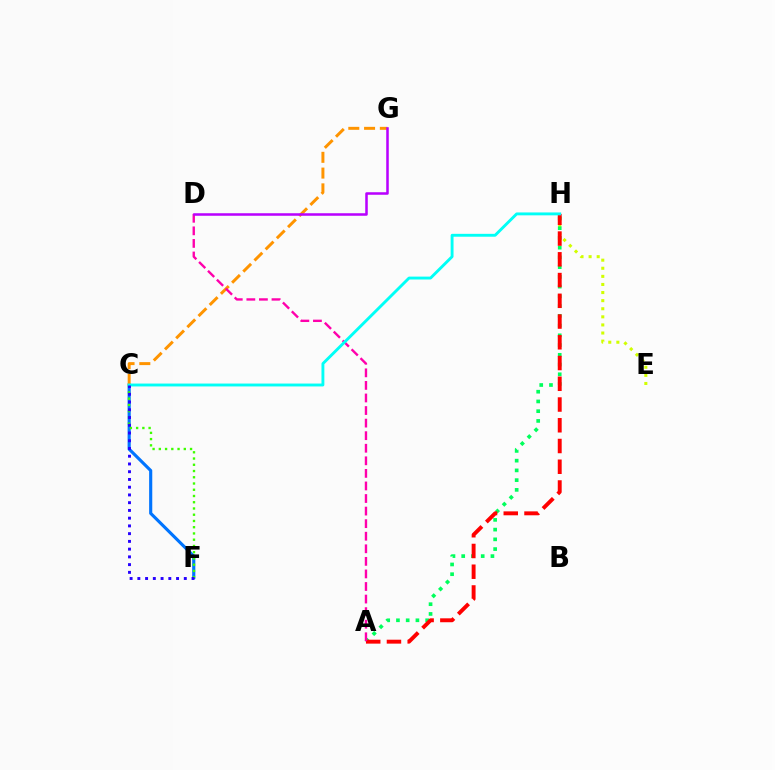{('E', 'H'): [{'color': '#d1ff00', 'line_style': 'dotted', 'thickness': 2.2}], ('A', 'H'): [{'color': '#00ff5c', 'line_style': 'dotted', 'thickness': 2.65}, {'color': '#ff0000', 'line_style': 'dashed', 'thickness': 2.82}], ('C', 'F'): [{'color': '#0074ff', 'line_style': 'solid', 'thickness': 2.26}, {'color': '#3dff00', 'line_style': 'dotted', 'thickness': 1.7}, {'color': '#2500ff', 'line_style': 'dotted', 'thickness': 2.1}], ('C', 'G'): [{'color': '#ff9400', 'line_style': 'dashed', 'thickness': 2.14}], ('A', 'D'): [{'color': '#ff00ac', 'line_style': 'dashed', 'thickness': 1.71}], ('D', 'G'): [{'color': '#b900ff', 'line_style': 'solid', 'thickness': 1.82}], ('C', 'H'): [{'color': '#00fff6', 'line_style': 'solid', 'thickness': 2.08}]}